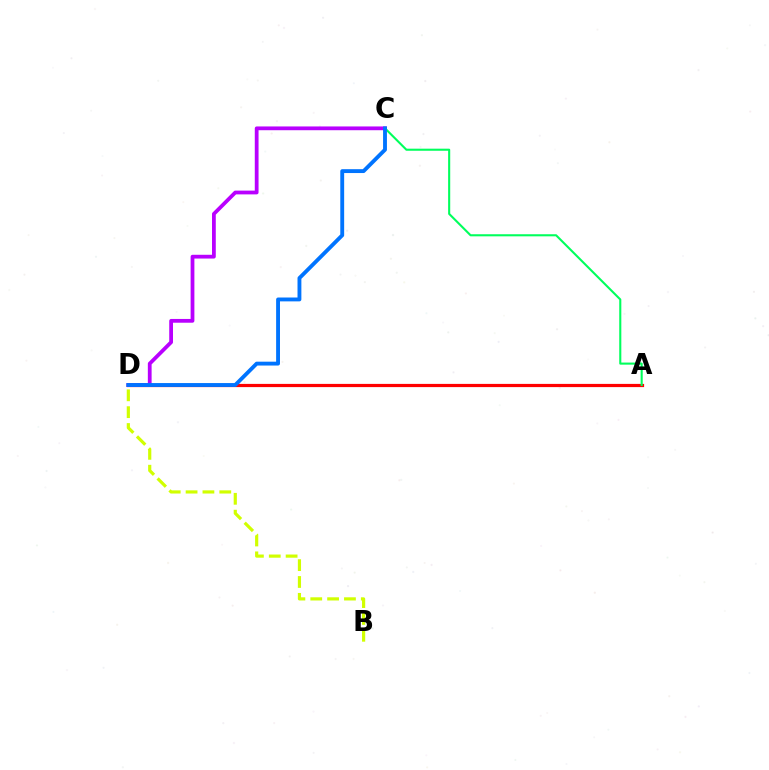{('A', 'D'): [{'color': '#ff0000', 'line_style': 'solid', 'thickness': 2.31}], ('C', 'D'): [{'color': '#b900ff', 'line_style': 'solid', 'thickness': 2.71}, {'color': '#0074ff', 'line_style': 'solid', 'thickness': 2.78}], ('A', 'C'): [{'color': '#00ff5c', 'line_style': 'solid', 'thickness': 1.51}], ('B', 'D'): [{'color': '#d1ff00', 'line_style': 'dashed', 'thickness': 2.29}]}